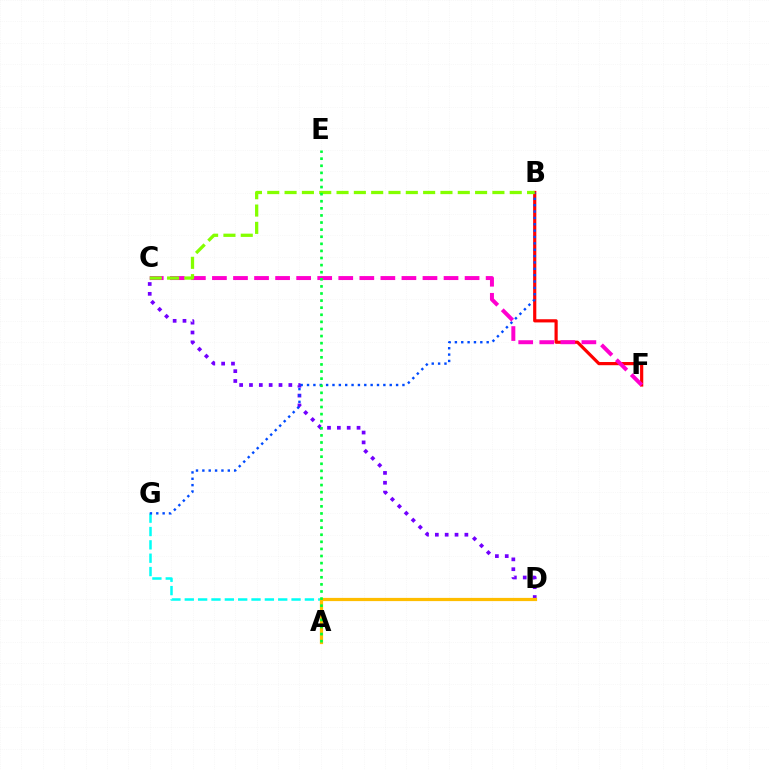{('C', 'D'): [{'color': '#7200ff', 'line_style': 'dotted', 'thickness': 2.67}], ('B', 'F'): [{'color': '#ff0000', 'line_style': 'solid', 'thickness': 2.29}], ('D', 'G'): [{'color': '#00fff6', 'line_style': 'dashed', 'thickness': 1.81}], ('B', 'G'): [{'color': '#004bff', 'line_style': 'dotted', 'thickness': 1.73}], ('C', 'F'): [{'color': '#ff00cf', 'line_style': 'dashed', 'thickness': 2.86}], ('B', 'C'): [{'color': '#84ff00', 'line_style': 'dashed', 'thickness': 2.35}], ('A', 'D'): [{'color': '#ffbd00', 'line_style': 'solid', 'thickness': 2.31}], ('A', 'E'): [{'color': '#00ff39', 'line_style': 'dotted', 'thickness': 1.93}]}